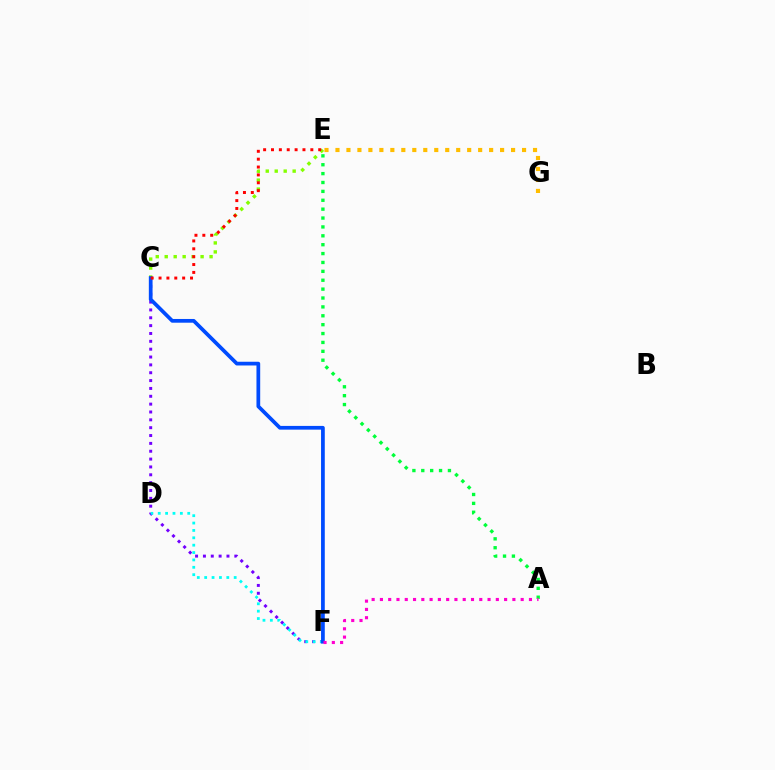{('C', 'F'): [{'color': '#7200ff', 'line_style': 'dotted', 'thickness': 2.13}, {'color': '#004bff', 'line_style': 'solid', 'thickness': 2.68}], ('D', 'F'): [{'color': '#00fff6', 'line_style': 'dotted', 'thickness': 2.0}], ('C', 'E'): [{'color': '#84ff00', 'line_style': 'dotted', 'thickness': 2.44}, {'color': '#ff0000', 'line_style': 'dotted', 'thickness': 2.14}], ('A', 'E'): [{'color': '#00ff39', 'line_style': 'dotted', 'thickness': 2.41}], ('E', 'G'): [{'color': '#ffbd00', 'line_style': 'dotted', 'thickness': 2.98}], ('A', 'F'): [{'color': '#ff00cf', 'line_style': 'dotted', 'thickness': 2.25}]}